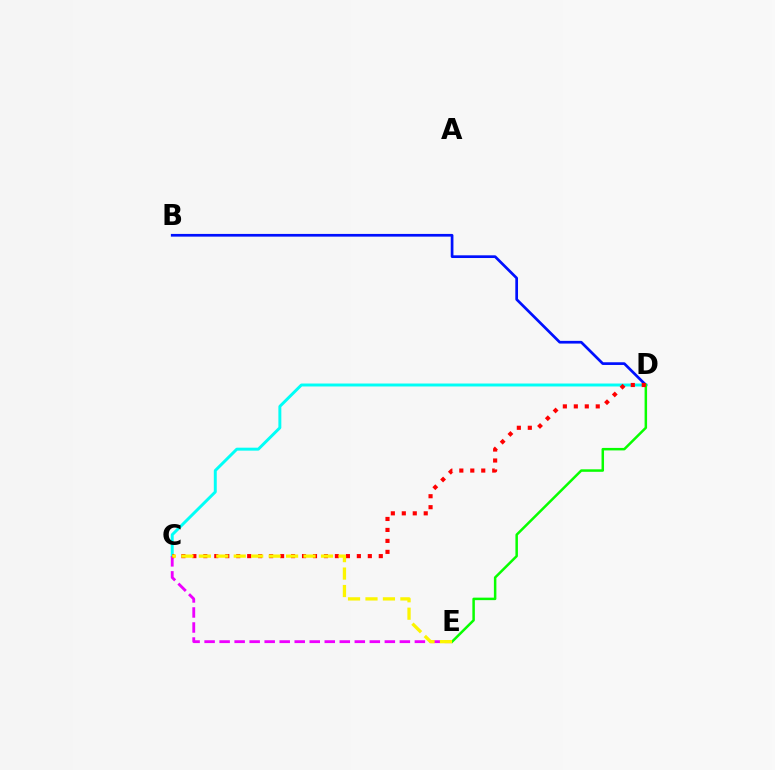{('C', 'D'): [{'color': '#00fff6', 'line_style': 'solid', 'thickness': 2.12}, {'color': '#ff0000', 'line_style': 'dotted', 'thickness': 2.98}], ('C', 'E'): [{'color': '#ee00ff', 'line_style': 'dashed', 'thickness': 2.04}, {'color': '#fcf500', 'line_style': 'dashed', 'thickness': 2.37}], ('B', 'D'): [{'color': '#0010ff', 'line_style': 'solid', 'thickness': 1.95}], ('D', 'E'): [{'color': '#08ff00', 'line_style': 'solid', 'thickness': 1.8}]}